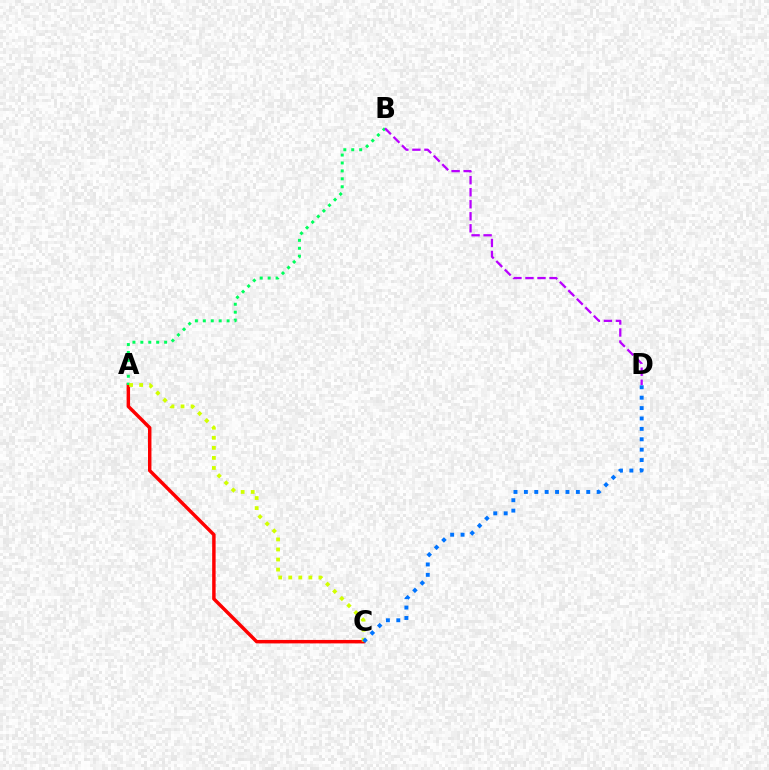{('A', 'C'): [{'color': '#ff0000', 'line_style': 'solid', 'thickness': 2.49}, {'color': '#d1ff00', 'line_style': 'dotted', 'thickness': 2.73}], ('A', 'B'): [{'color': '#00ff5c', 'line_style': 'dotted', 'thickness': 2.15}], ('B', 'D'): [{'color': '#b900ff', 'line_style': 'dashed', 'thickness': 1.63}], ('C', 'D'): [{'color': '#0074ff', 'line_style': 'dotted', 'thickness': 2.82}]}